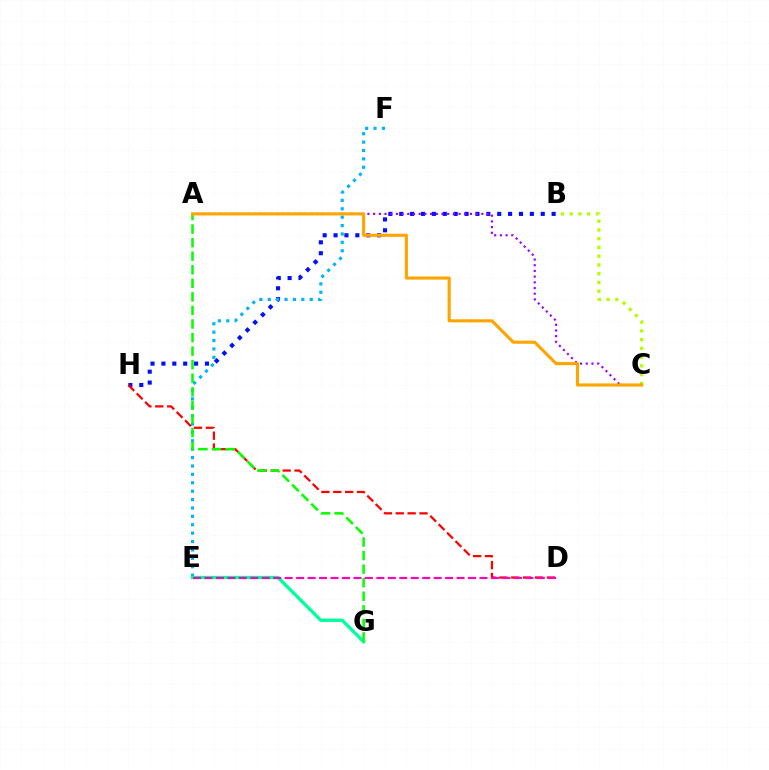{('B', 'H'): [{'color': '#0010ff', 'line_style': 'dotted', 'thickness': 2.96}], ('E', 'F'): [{'color': '#00b5ff', 'line_style': 'dotted', 'thickness': 2.28}], ('D', 'H'): [{'color': '#ff0000', 'line_style': 'dashed', 'thickness': 1.62}], ('E', 'G'): [{'color': '#00ff9d', 'line_style': 'solid', 'thickness': 2.39}], ('B', 'C'): [{'color': '#b3ff00', 'line_style': 'dotted', 'thickness': 2.38}], ('A', 'C'): [{'color': '#9b00ff', 'line_style': 'dotted', 'thickness': 1.55}, {'color': '#ffa500', 'line_style': 'solid', 'thickness': 2.25}], ('A', 'G'): [{'color': '#08ff00', 'line_style': 'dashed', 'thickness': 1.84}], ('D', 'E'): [{'color': '#ff00bd', 'line_style': 'dashed', 'thickness': 1.56}]}